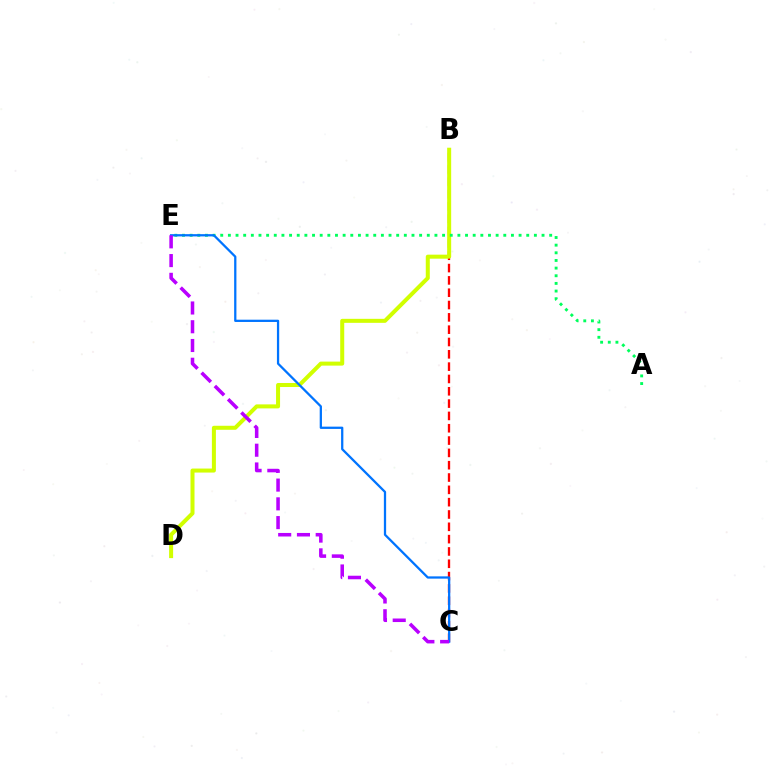{('B', 'C'): [{'color': '#ff0000', 'line_style': 'dashed', 'thickness': 1.67}], ('B', 'D'): [{'color': '#d1ff00', 'line_style': 'solid', 'thickness': 2.89}], ('A', 'E'): [{'color': '#00ff5c', 'line_style': 'dotted', 'thickness': 2.08}], ('C', 'E'): [{'color': '#0074ff', 'line_style': 'solid', 'thickness': 1.63}, {'color': '#b900ff', 'line_style': 'dashed', 'thickness': 2.55}]}